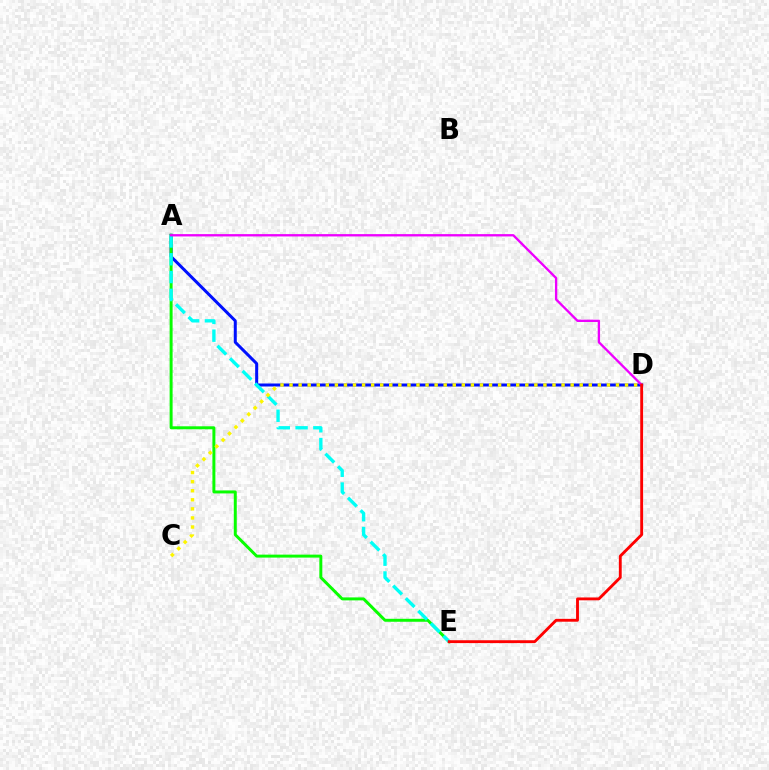{('A', 'D'): [{'color': '#0010ff', 'line_style': 'solid', 'thickness': 2.16}, {'color': '#ee00ff', 'line_style': 'solid', 'thickness': 1.68}], ('A', 'E'): [{'color': '#08ff00', 'line_style': 'solid', 'thickness': 2.13}, {'color': '#00fff6', 'line_style': 'dashed', 'thickness': 2.41}], ('D', 'E'): [{'color': '#ff0000', 'line_style': 'solid', 'thickness': 2.06}], ('C', 'D'): [{'color': '#fcf500', 'line_style': 'dotted', 'thickness': 2.46}]}